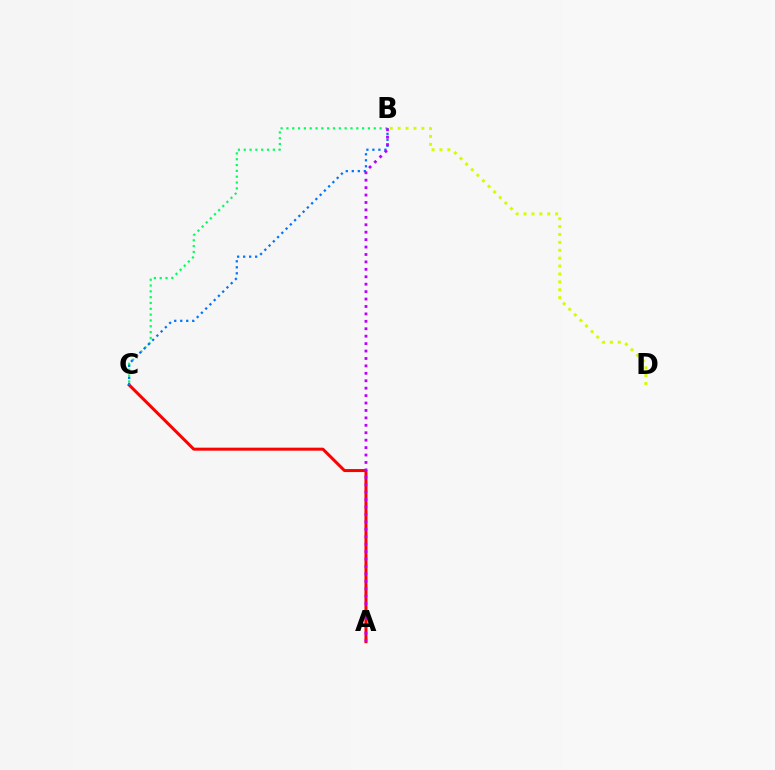{('A', 'C'): [{'color': '#ff0000', 'line_style': 'solid', 'thickness': 2.16}], ('B', 'C'): [{'color': '#00ff5c', 'line_style': 'dotted', 'thickness': 1.58}, {'color': '#0074ff', 'line_style': 'dotted', 'thickness': 1.63}], ('B', 'D'): [{'color': '#d1ff00', 'line_style': 'dotted', 'thickness': 2.15}], ('A', 'B'): [{'color': '#b900ff', 'line_style': 'dotted', 'thickness': 2.02}]}